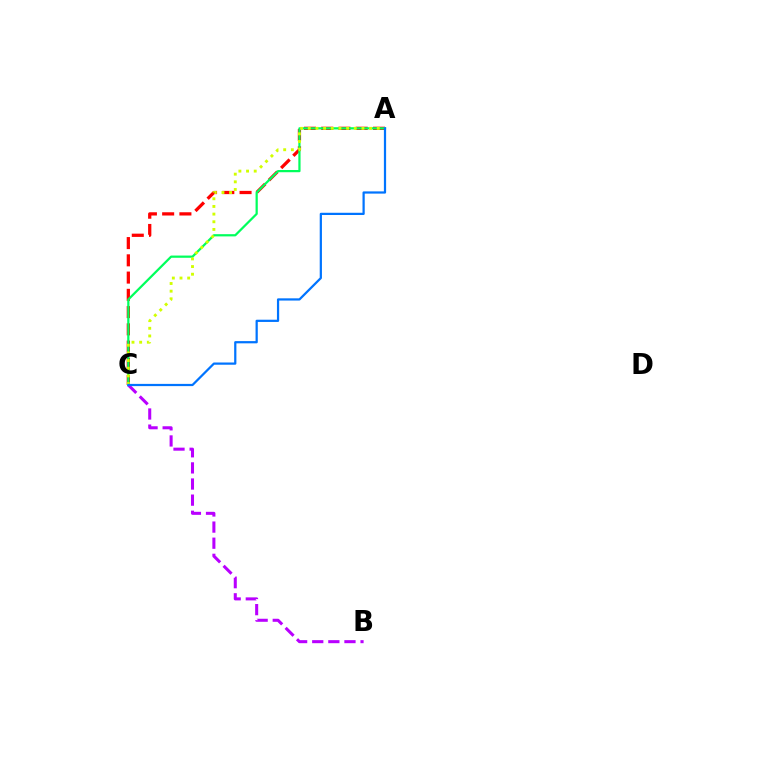{('A', 'C'): [{'color': '#ff0000', 'line_style': 'dashed', 'thickness': 2.34}, {'color': '#00ff5c', 'line_style': 'solid', 'thickness': 1.6}, {'color': '#d1ff00', 'line_style': 'dotted', 'thickness': 2.08}, {'color': '#0074ff', 'line_style': 'solid', 'thickness': 1.61}], ('B', 'C'): [{'color': '#b900ff', 'line_style': 'dashed', 'thickness': 2.19}]}